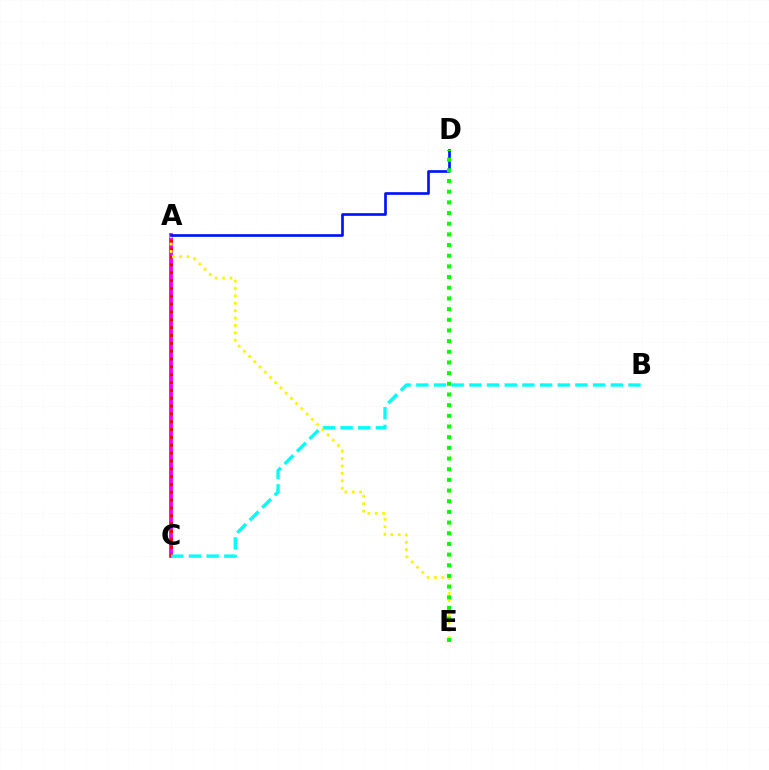{('A', 'C'): [{'color': '#ee00ff', 'line_style': 'solid', 'thickness': 2.76}, {'color': '#ff0000', 'line_style': 'dotted', 'thickness': 2.13}], ('B', 'C'): [{'color': '#00fff6', 'line_style': 'dashed', 'thickness': 2.4}], ('A', 'E'): [{'color': '#fcf500', 'line_style': 'dotted', 'thickness': 2.01}], ('A', 'D'): [{'color': '#0010ff', 'line_style': 'solid', 'thickness': 1.91}], ('D', 'E'): [{'color': '#08ff00', 'line_style': 'dotted', 'thickness': 2.9}]}